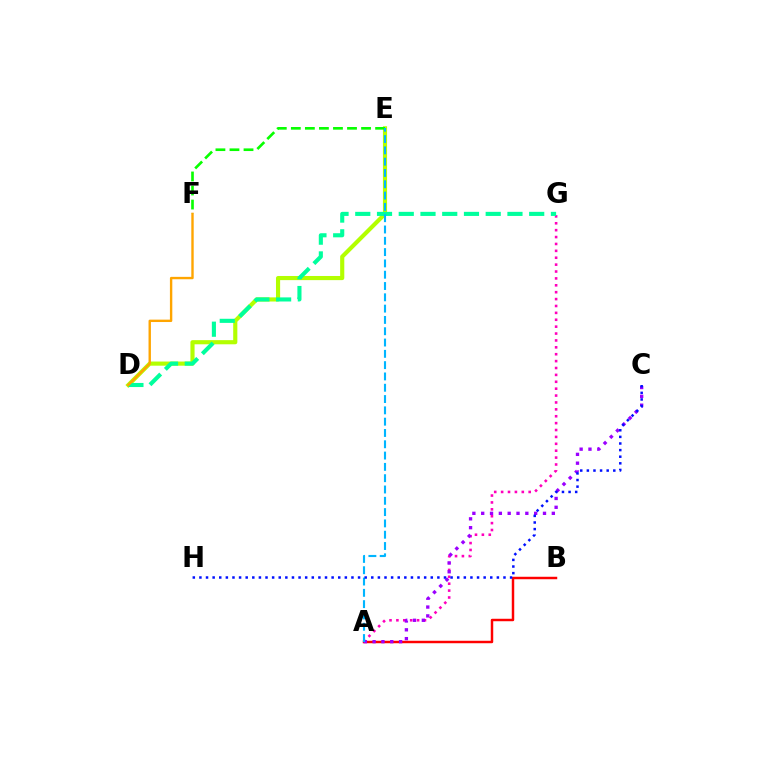{('D', 'E'): [{'color': '#b3ff00', 'line_style': 'solid', 'thickness': 2.98}], ('A', 'B'): [{'color': '#ff0000', 'line_style': 'solid', 'thickness': 1.77}], ('A', 'G'): [{'color': '#ff00bd', 'line_style': 'dotted', 'thickness': 1.87}], ('D', 'G'): [{'color': '#00ff9d', 'line_style': 'dashed', 'thickness': 2.95}], ('A', 'C'): [{'color': '#9b00ff', 'line_style': 'dotted', 'thickness': 2.4}], ('E', 'F'): [{'color': '#08ff00', 'line_style': 'dashed', 'thickness': 1.91}], ('D', 'F'): [{'color': '#ffa500', 'line_style': 'solid', 'thickness': 1.72}], ('A', 'E'): [{'color': '#00b5ff', 'line_style': 'dashed', 'thickness': 1.54}], ('C', 'H'): [{'color': '#0010ff', 'line_style': 'dotted', 'thickness': 1.8}]}